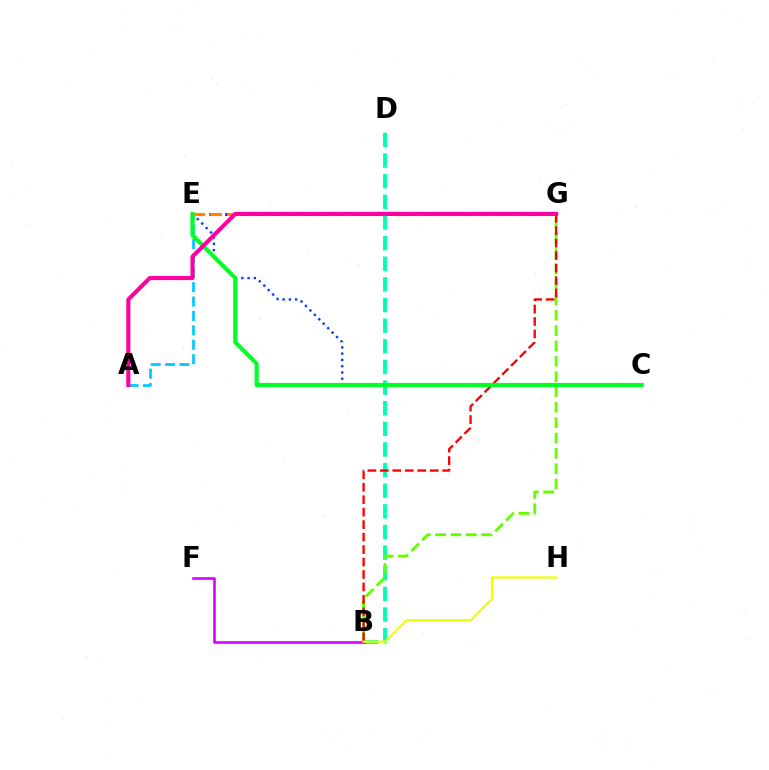{('C', 'E'): [{'color': '#003fff', 'line_style': 'dotted', 'thickness': 1.7}, {'color': '#00ff27', 'line_style': 'solid', 'thickness': 2.98}], ('B', 'D'): [{'color': '#00ffaf', 'line_style': 'dashed', 'thickness': 2.8}], ('E', 'G'): [{'color': '#4f00ff', 'line_style': 'dashed', 'thickness': 2.16}, {'color': '#ff8800', 'line_style': 'dashed', 'thickness': 2.28}], ('B', 'F'): [{'color': '#d600ff', 'line_style': 'solid', 'thickness': 1.87}], ('B', 'G'): [{'color': '#66ff00', 'line_style': 'dashed', 'thickness': 2.09}, {'color': '#ff0000', 'line_style': 'dashed', 'thickness': 1.69}], ('A', 'E'): [{'color': '#00c7ff', 'line_style': 'dashed', 'thickness': 1.95}], ('B', 'H'): [{'color': '#eeff00', 'line_style': 'solid', 'thickness': 1.58}], ('A', 'G'): [{'color': '#ff00a0', 'line_style': 'solid', 'thickness': 2.94}]}